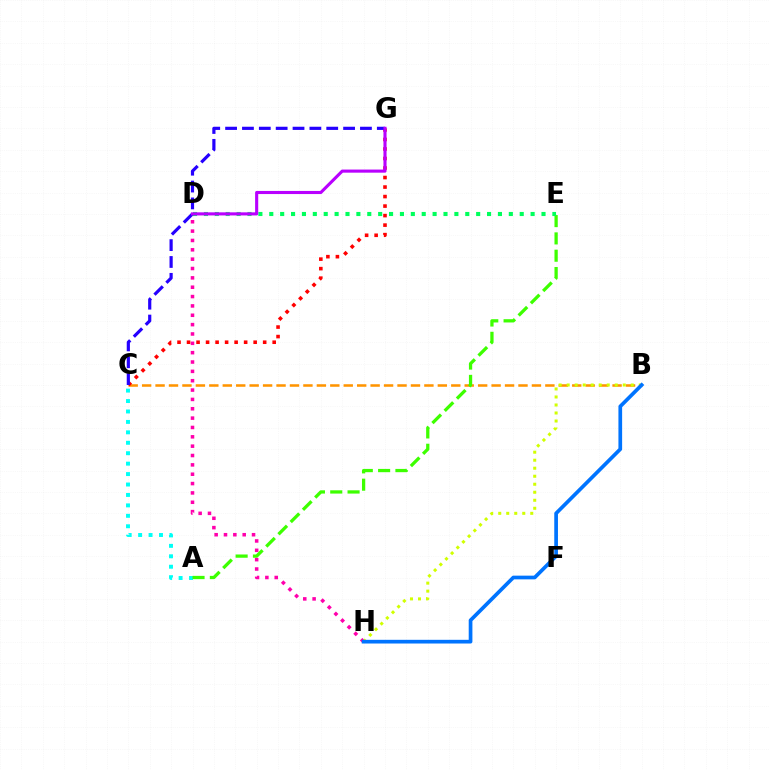{('D', 'H'): [{'color': '#ff00ac', 'line_style': 'dotted', 'thickness': 2.54}], ('A', 'C'): [{'color': '#00fff6', 'line_style': 'dotted', 'thickness': 2.83}], ('B', 'C'): [{'color': '#ff9400', 'line_style': 'dashed', 'thickness': 1.83}], ('A', 'E'): [{'color': '#3dff00', 'line_style': 'dashed', 'thickness': 2.35}], ('B', 'H'): [{'color': '#d1ff00', 'line_style': 'dotted', 'thickness': 2.18}, {'color': '#0074ff', 'line_style': 'solid', 'thickness': 2.66}], ('D', 'E'): [{'color': '#00ff5c', 'line_style': 'dotted', 'thickness': 2.96}], ('C', 'G'): [{'color': '#ff0000', 'line_style': 'dotted', 'thickness': 2.59}, {'color': '#2500ff', 'line_style': 'dashed', 'thickness': 2.29}], ('D', 'G'): [{'color': '#b900ff', 'line_style': 'solid', 'thickness': 2.24}]}